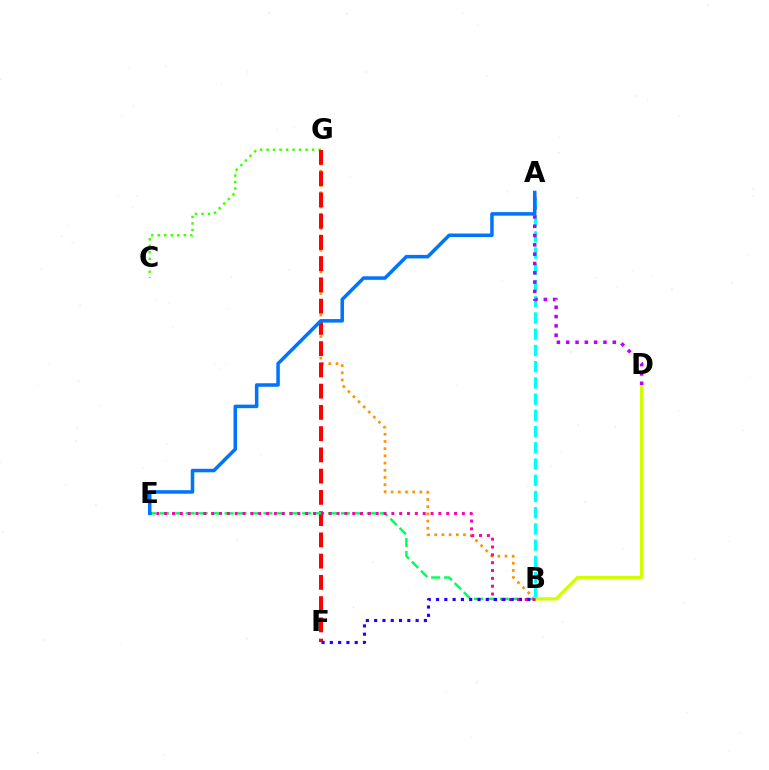{('C', 'G'): [{'color': '#3dff00', 'line_style': 'dotted', 'thickness': 1.77}], ('B', 'G'): [{'color': '#ff9400', 'line_style': 'dotted', 'thickness': 1.96}], ('F', 'G'): [{'color': '#ff0000', 'line_style': 'dashed', 'thickness': 2.89}], ('A', 'B'): [{'color': '#00fff6', 'line_style': 'dashed', 'thickness': 2.2}], ('B', 'E'): [{'color': '#00ff5c', 'line_style': 'dashed', 'thickness': 1.76}, {'color': '#ff00ac', 'line_style': 'dotted', 'thickness': 2.13}], ('B', 'D'): [{'color': '#d1ff00', 'line_style': 'solid', 'thickness': 2.38}], ('A', 'D'): [{'color': '#b900ff', 'line_style': 'dotted', 'thickness': 2.53}], ('A', 'E'): [{'color': '#0074ff', 'line_style': 'solid', 'thickness': 2.54}], ('B', 'F'): [{'color': '#2500ff', 'line_style': 'dotted', 'thickness': 2.25}]}